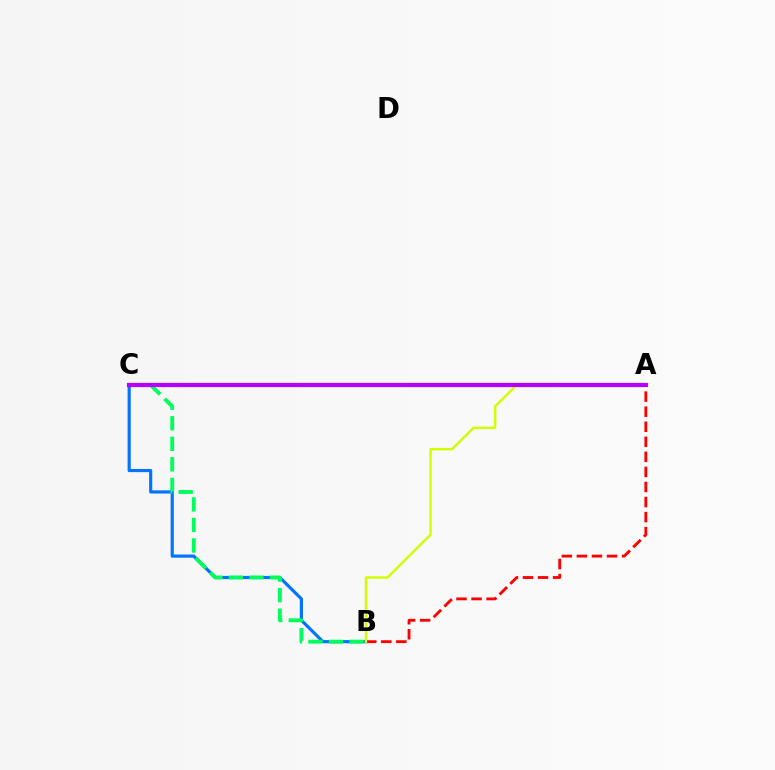{('B', 'C'): [{'color': '#0074ff', 'line_style': 'solid', 'thickness': 2.27}, {'color': '#00ff5c', 'line_style': 'dashed', 'thickness': 2.79}], ('A', 'B'): [{'color': '#ff0000', 'line_style': 'dashed', 'thickness': 2.05}, {'color': '#d1ff00', 'line_style': 'solid', 'thickness': 1.76}], ('A', 'C'): [{'color': '#b900ff', 'line_style': 'solid', 'thickness': 3.0}]}